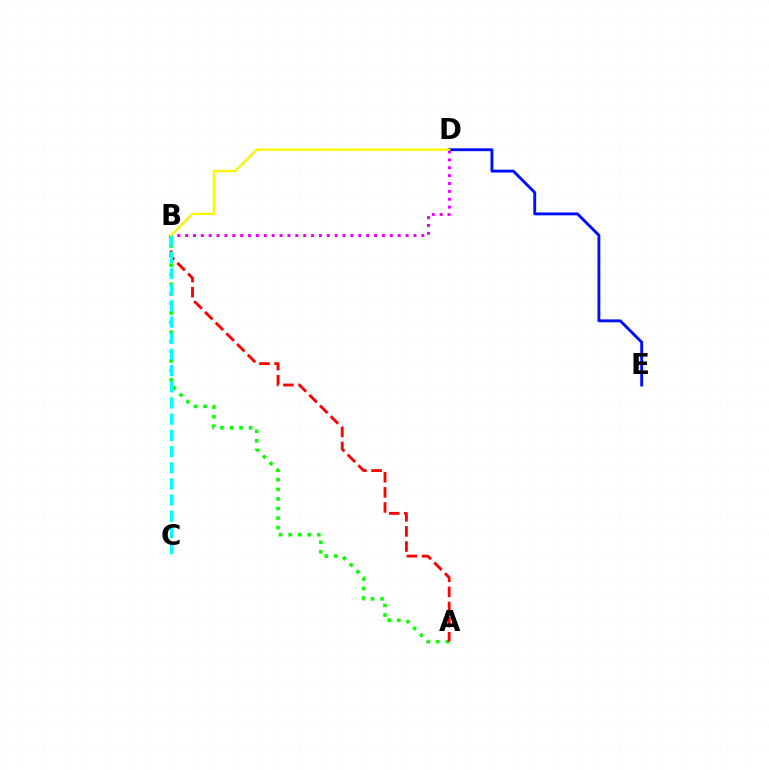{('A', 'B'): [{'color': '#08ff00', 'line_style': 'dotted', 'thickness': 2.6}, {'color': '#ff0000', 'line_style': 'dashed', 'thickness': 2.05}], ('B', 'D'): [{'color': '#ee00ff', 'line_style': 'dotted', 'thickness': 2.14}, {'color': '#fcf500', 'line_style': 'solid', 'thickness': 1.69}], ('D', 'E'): [{'color': '#0010ff', 'line_style': 'solid', 'thickness': 2.08}], ('B', 'C'): [{'color': '#00fff6', 'line_style': 'dashed', 'thickness': 2.2}]}